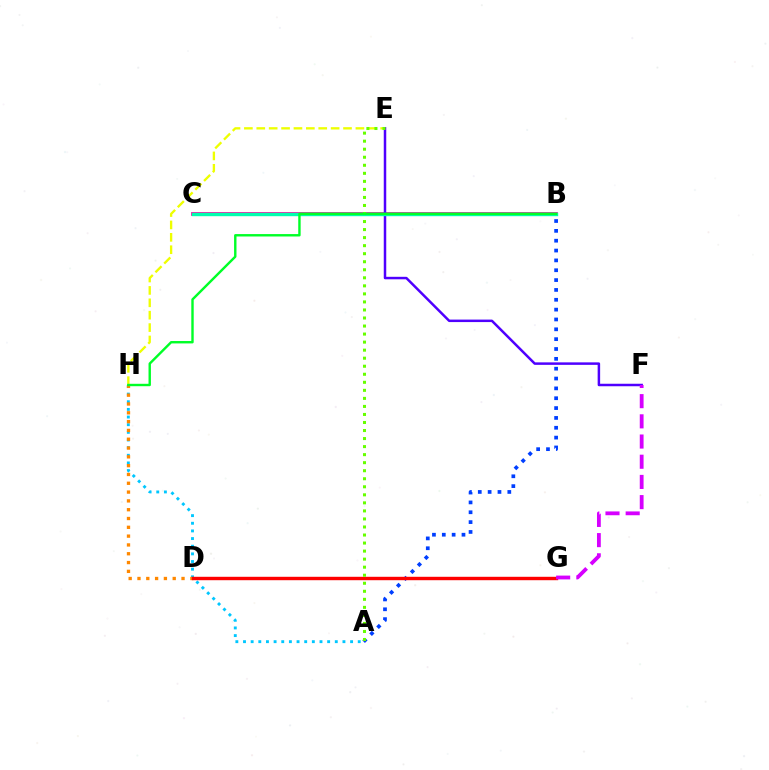{('E', 'H'): [{'color': '#eeff00', 'line_style': 'dashed', 'thickness': 1.68}], ('B', 'C'): [{'color': '#ff00a0', 'line_style': 'solid', 'thickness': 2.71}, {'color': '#00ffaf', 'line_style': 'solid', 'thickness': 2.44}], ('E', 'F'): [{'color': '#4f00ff', 'line_style': 'solid', 'thickness': 1.79}], ('A', 'H'): [{'color': '#00c7ff', 'line_style': 'dotted', 'thickness': 2.08}], ('D', 'H'): [{'color': '#ff8800', 'line_style': 'dotted', 'thickness': 2.39}], ('A', 'B'): [{'color': '#003fff', 'line_style': 'dotted', 'thickness': 2.67}], ('D', 'G'): [{'color': '#ff0000', 'line_style': 'solid', 'thickness': 2.46}], ('A', 'E'): [{'color': '#66ff00', 'line_style': 'dotted', 'thickness': 2.18}], ('B', 'H'): [{'color': '#00ff27', 'line_style': 'solid', 'thickness': 1.73}], ('F', 'G'): [{'color': '#d600ff', 'line_style': 'dashed', 'thickness': 2.74}]}